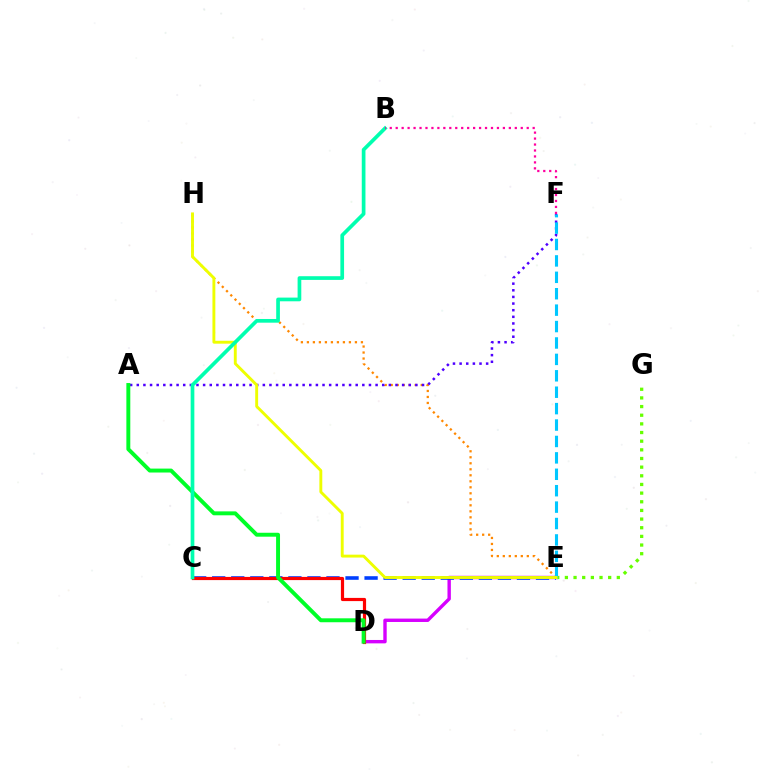{('E', 'H'): [{'color': '#ff8800', 'line_style': 'dotted', 'thickness': 1.63}, {'color': '#eeff00', 'line_style': 'solid', 'thickness': 2.09}], ('D', 'E'): [{'color': '#d600ff', 'line_style': 'solid', 'thickness': 2.44}], ('A', 'F'): [{'color': '#4f00ff', 'line_style': 'dotted', 'thickness': 1.8}], ('C', 'E'): [{'color': '#003fff', 'line_style': 'dashed', 'thickness': 2.59}], ('C', 'D'): [{'color': '#ff0000', 'line_style': 'solid', 'thickness': 2.29}], ('E', 'G'): [{'color': '#66ff00', 'line_style': 'dotted', 'thickness': 2.35}], ('A', 'D'): [{'color': '#00ff27', 'line_style': 'solid', 'thickness': 2.83}], ('E', 'F'): [{'color': '#00c7ff', 'line_style': 'dashed', 'thickness': 2.23}], ('B', 'C'): [{'color': '#00ffaf', 'line_style': 'solid', 'thickness': 2.66}], ('B', 'F'): [{'color': '#ff00a0', 'line_style': 'dotted', 'thickness': 1.62}]}